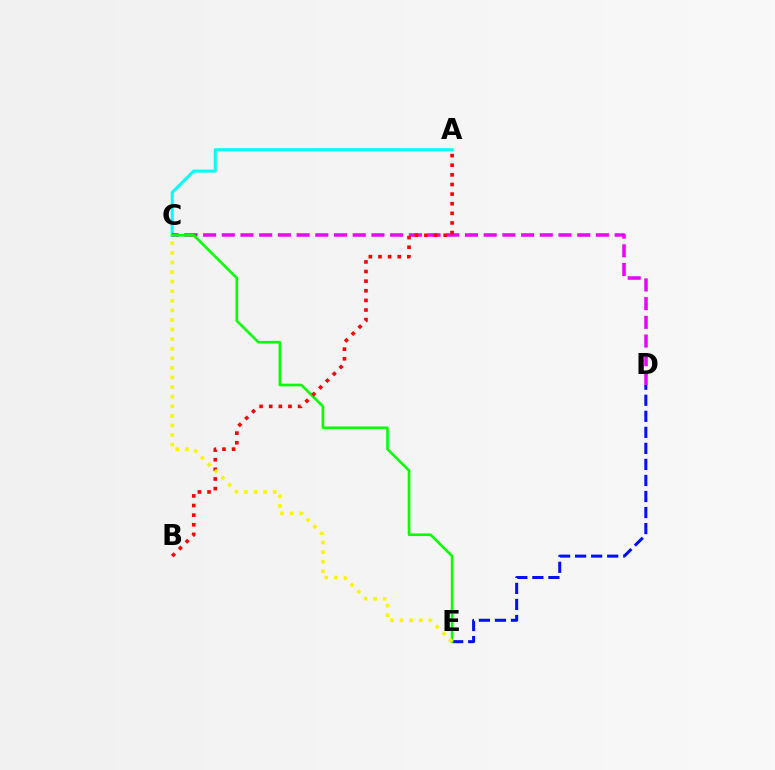{('A', 'C'): [{'color': '#00fff6', 'line_style': 'solid', 'thickness': 2.21}], ('D', 'E'): [{'color': '#0010ff', 'line_style': 'dashed', 'thickness': 2.18}], ('C', 'D'): [{'color': '#ee00ff', 'line_style': 'dashed', 'thickness': 2.54}], ('C', 'E'): [{'color': '#08ff00', 'line_style': 'solid', 'thickness': 1.9}, {'color': '#fcf500', 'line_style': 'dotted', 'thickness': 2.6}], ('A', 'B'): [{'color': '#ff0000', 'line_style': 'dotted', 'thickness': 2.61}]}